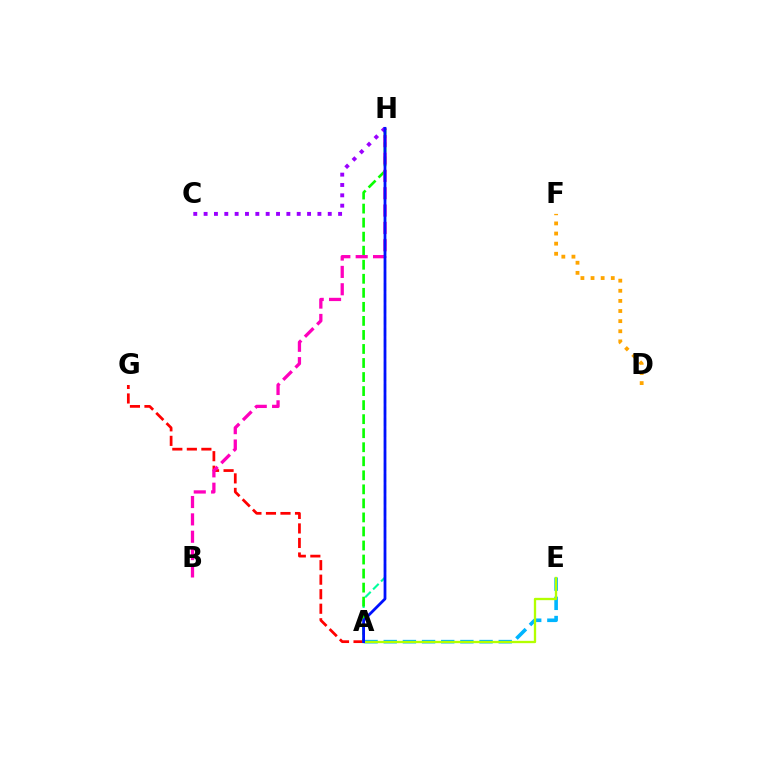{('A', 'E'): [{'color': '#00b5ff', 'line_style': 'dashed', 'thickness': 2.6}, {'color': '#b3ff00', 'line_style': 'solid', 'thickness': 1.67}], ('A', 'G'): [{'color': '#ff0000', 'line_style': 'dashed', 'thickness': 1.97}], ('A', 'H'): [{'color': '#00ff9d', 'line_style': 'dashed', 'thickness': 1.53}, {'color': '#08ff00', 'line_style': 'dashed', 'thickness': 1.91}, {'color': '#0010ff', 'line_style': 'solid', 'thickness': 2.0}], ('B', 'H'): [{'color': '#ff00bd', 'line_style': 'dashed', 'thickness': 2.36}], ('C', 'H'): [{'color': '#9b00ff', 'line_style': 'dotted', 'thickness': 2.81}], ('D', 'F'): [{'color': '#ffa500', 'line_style': 'dotted', 'thickness': 2.75}]}